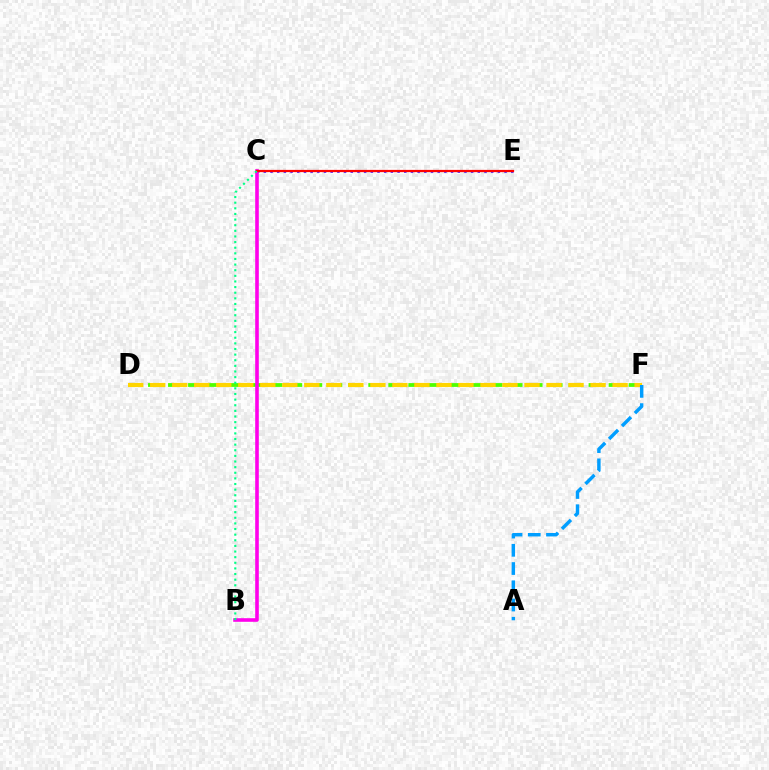{('D', 'F'): [{'color': '#4fff00', 'line_style': 'dashed', 'thickness': 2.72}, {'color': '#ffd500', 'line_style': 'dashed', 'thickness': 2.99}], ('C', 'E'): [{'color': '#3700ff', 'line_style': 'dotted', 'thickness': 1.82}, {'color': '#ff0000', 'line_style': 'solid', 'thickness': 1.61}], ('B', 'C'): [{'color': '#ff00ed', 'line_style': 'solid', 'thickness': 2.59}, {'color': '#00ff86', 'line_style': 'dotted', 'thickness': 1.53}], ('A', 'F'): [{'color': '#009eff', 'line_style': 'dashed', 'thickness': 2.48}]}